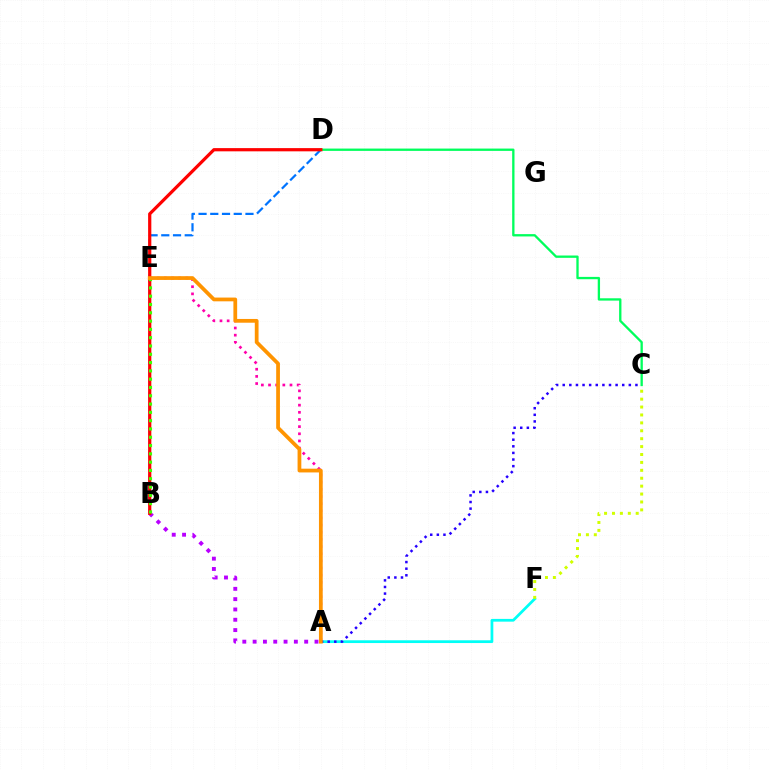{('C', 'D'): [{'color': '#00ff5c', 'line_style': 'solid', 'thickness': 1.67}], ('A', 'F'): [{'color': '#00fff6', 'line_style': 'solid', 'thickness': 1.98}], ('A', 'B'): [{'color': '#b900ff', 'line_style': 'dotted', 'thickness': 2.8}], ('A', 'E'): [{'color': '#ff00ac', 'line_style': 'dotted', 'thickness': 1.94}, {'color': '#ff9400', 'line_style': 'solid', 'thickness': 2.7}], ('B', 'D'): [{'color': '#0074ff', 'line_style': 'dashed', 'thickness': 1.59}, {'color': '#ff0000', 'line_style': 'solid', 'thickness': 2.31}], ('C', 'F'): [{'color': '#d1ff00', 'line_style': 'dotted', 'thickness': 2.15}], ('A', 'C'): [{'color': '#2500ff', 'line_style': 'dotted', 'thickness': 1.8}], ('B', 'E'): [{'color': '#3dff00', 'line_style': 'dotted', 'thickness': 2.25}]}